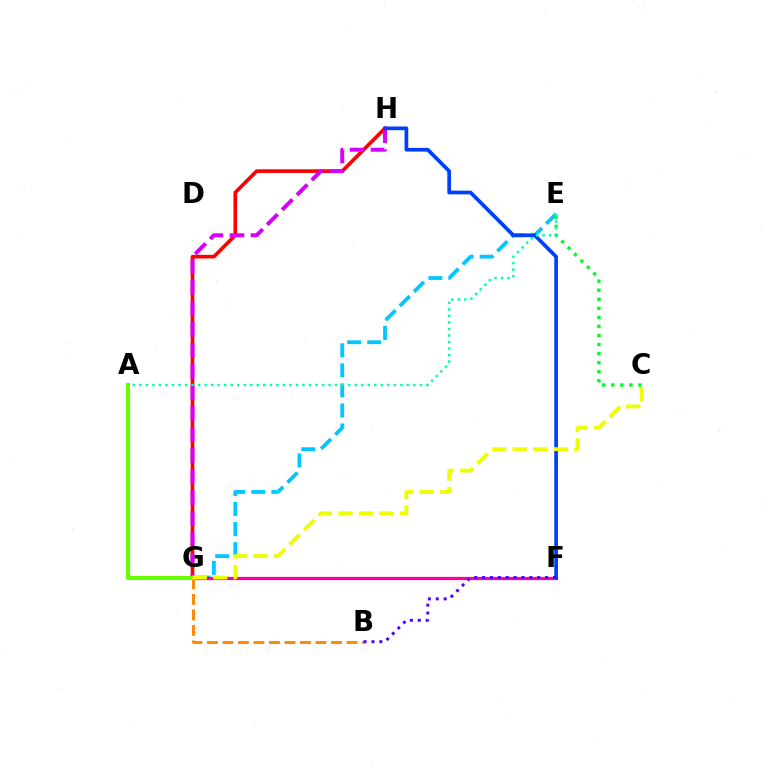{('E', 'G'): [{'color': '#00c7ff', 'line_style': 'dashed', 'thickness': 2.72}], ('B', 'G'): [{'color': '#ff8800', 'line_style': 'dashed', 'thickness': 2.11}], ('F', 'G'): [{'color': '#ff00a0', 'line_style': 'solid', 'thickness': 2.33}], ('G', 'H'): [{'color': '#ff0000', 'line_style': 'solid', 'thickness': 2.63}, {'color': '#d600ff', 'line_style': 'dashed', 'thickness': 2.85}], ('A', 'G'): [{'color': '#66ff00', 'line_style': 'solid', 'thickness': 2.98}], ('F', 'H'): [{'color': '#003fff', 'line_style': 'solid', 'thickness': 2.67}], ('C', 'E'): [{'color': '#00ff27', 'line_style': 'dotted', 'thickness': 2.46}], ('C', 'G'): [{'color': '#eeff00', 'line_style': 'dashed', 'thickness': 2.79}], ('B', 'F'): [{'color': '#4f00ff', 'line_style': 'dotted', 'thickness': 2.14}], ('A', 'E'): [{'color': '#00ffaf', 'line_style': 'dotted', 'thickness': 1.77}]}